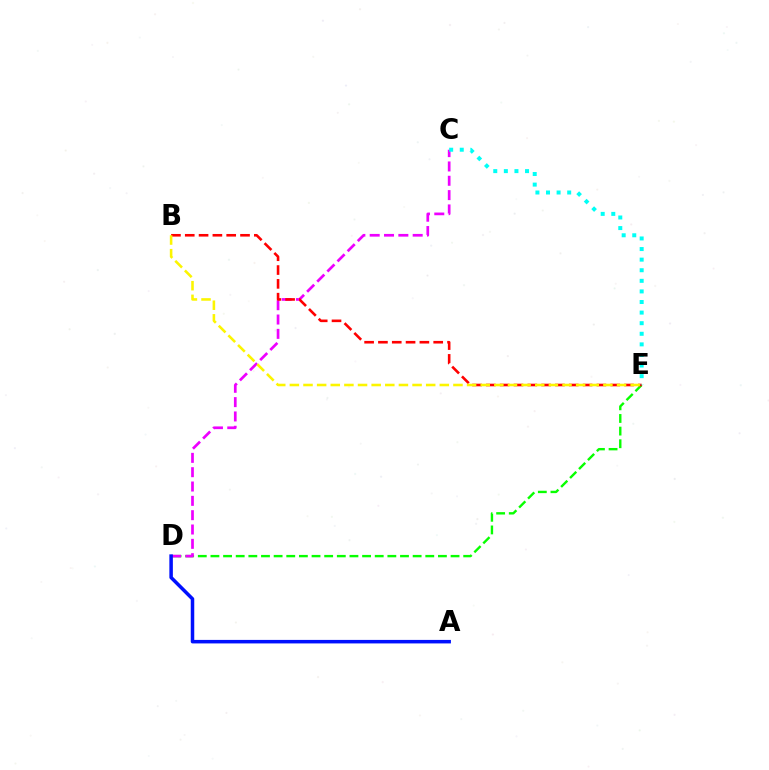{('D', 'E'): [{'color': '#08ff00', 'line_style': 'dashed', 'thickness': 1.72}], ('C', 'D'): [{'color': '#ee00ff', 'line_style': 'dashed', 'thickness': 1.95}], ('B', 'E'): [{'color': '#ff0000', 'line_style': 'dashed', 'thickness': 1.88}, {'color': '#fcf500', 'line_style': 'dashed', 'thickness': 1.85}], ('C', 'E'): [{'color': '#00fff6', 'line_style': 'dotted', 'thickness': 2.88}], ('A', 'D'): [{'color': '#0010ff', 'line_style': 'solid', 'thickness': 2.53}]}